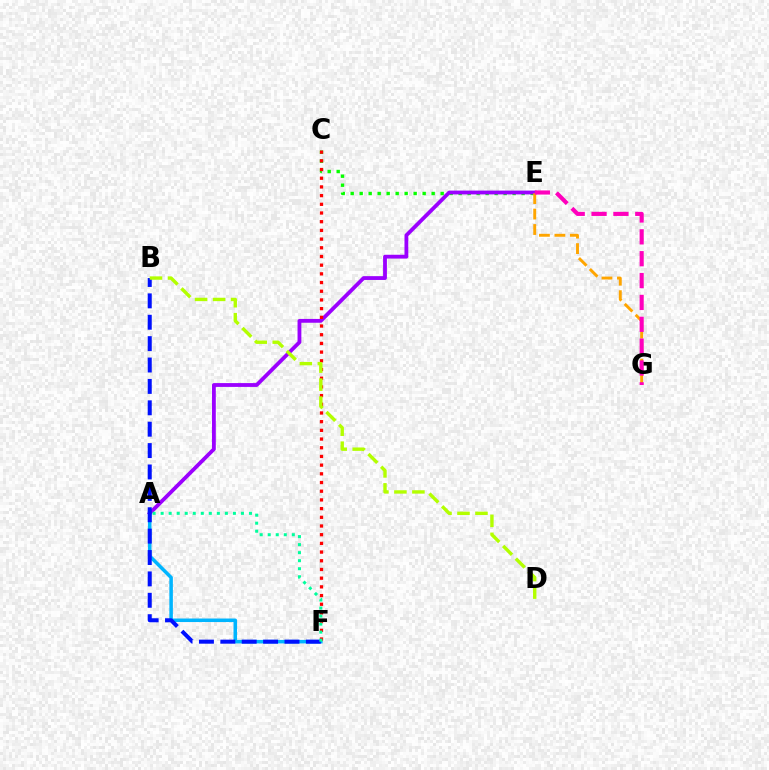{('C', 'E'): [{'color': '#08ff00', 'line_style': 'dotted', 'thickness': 2.44}], ('A', 'F'): [{'color': '#00b5ff', 'line_style': 'solid', 'thickness': 2.54}, {'color': '#00ff9d', 'line_style': 'dotted', 'thickness': 2.18}], ('A', 'E'): [{'color': '#9b00ff', 'line_style': 'solid', 'thickness': 2.74}], ('C', 'F'): [{'color': '#ff0000', 'line_style': 'dotted', 'thickness': 2.36}], ('B', 'F'): [{'color': '#0010ff', 'line_style': 'dashed', 'thickness': 2.91}], ('B', 'D'): [{'color': '#b3ff00', 'line_style': 'dashed', 'thickness': 2.44}], ('E', 'G'): [{'color': '#ffa500', 'line_style': 'dashed', 'thickness': 2.1}, {'color': '#ff00bd', 'line_style': 'dashed', 'thickness': 2.97}]}